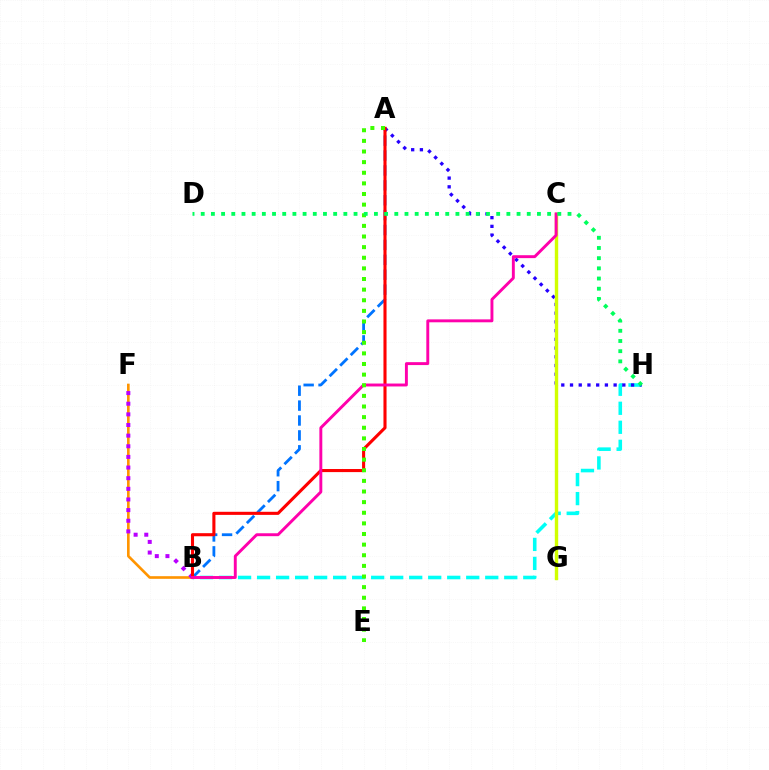{('A', 'B'): [{'color': '#0074ff', 'line_style': 'dashed', 'thickness': 2.02}, {'color': '#ff0000', 'line_style': 'solid', 'thickness': 2.22}], ('B', 'H'): [{'color': '#00fff6', 'line_style': 'dashed', 'thickness': 2.58}], ('A', 'H'): [{'color': '#2500ff', 'line_style': 'dotted', 'thickness': 2.37}], ('B', 'F'): [{'color': '#ff9400', 'line_style': 'solid', 'thickness': 1.9}, {'color': '#b900ff', 'line_style': 'dotted', 'thickness': 2.89}], ('C', 'G'): [{'color': '#d1ff00', 'line_style': 'solid', 'thickness': 2.44}], ('B', 'C'): [{'color': '#ff00ac', 'line_style': 'solid', 'thickness': 2.1}], ('A', 'E'): [{'color': '#3dff00', 'line_style': 'dotted', 'thickness': 2.89}], ('D', 'H'): [{'color': '#00ff5c', 'line_style': 'dotted', 'thickness': 2.77}]}